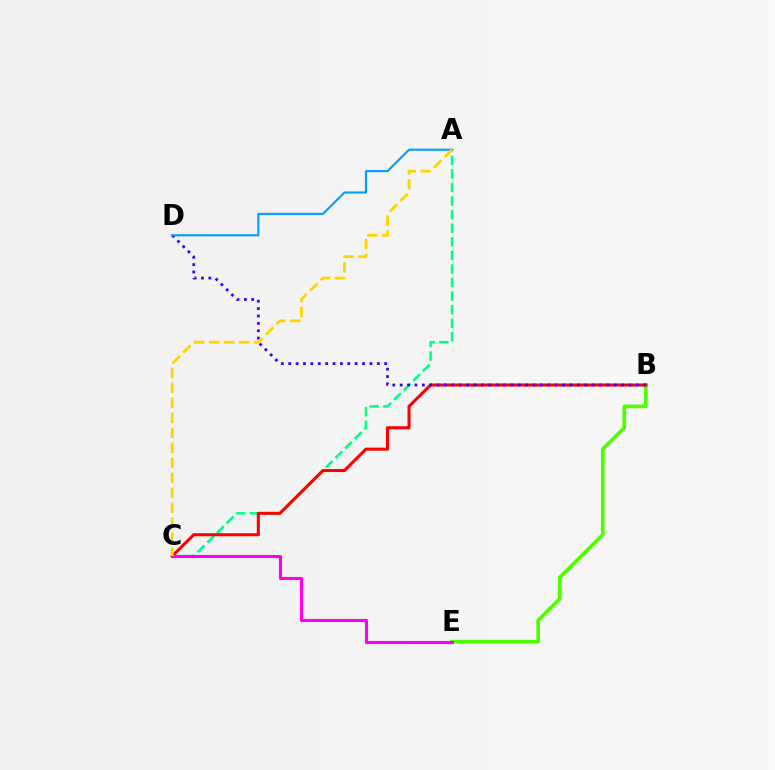{('B', 'E'): [{'color': '#4fff00', 'line_style': 'solid', 'thickness': 2.67}], ('A', 'C'): [{'color': '#00ff86', 'line_style': 'dashed', 'thickness': 1.84}, {'color': '#ffd500', 'line_style': 'dashed', 'thickness': 2.04}], ('B', 'C'): [{'color': '#ff0000', 'line_style': 'solid', 'thickness': 2.2}], ('B', 'D'): [{'color': '#3700ff', 'line_style': 'dotted', 'thickness': 2.01}], ('A', 'D'): [{'color': '#009eff', 'line_style': 'solid', 'thickness': 1.52}], ('C', 'E'): [{'color': '#ff00ed', 'line_style': 'solid', 'thickness': 2.22}]}